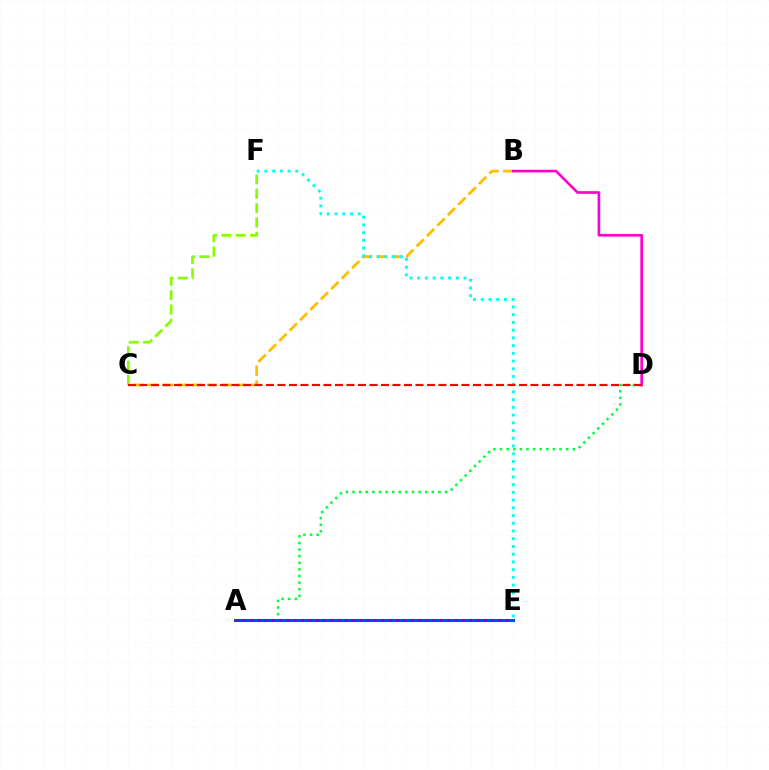{('B', 'C'): [{'color': '#ffbd00', 'line_style': 'dashed', 'thickness': 2.0}], ('C', 'F'): [{'color': '#84ff00', 'line_style': 'dashed', 'thickness': 1.95}], ('B', 'D'): [{'color': '#ff00cf', 'line_style': 'solid', 'thickness': 1.91}], ('A', 'D'): [{'color': '#00ff39', 'line_style': 'dotted', 'thickness': 1.8}], ('A', 'E'): [{'color': '#004bff', 'line_style': 'solid', 'thickness': 2.2}, {'color': '#7200ff', 'line_style': 'dotted', 'thickness': 1.98}], ('E', 'F'): [{'color': '#00fff6', 'line_style': 'dotted', 'thickness': 2.1}], ('C', 'D'): [{'color': '#ff0000', 'line_style': 'dashed', 'thickness': 1.56}]}